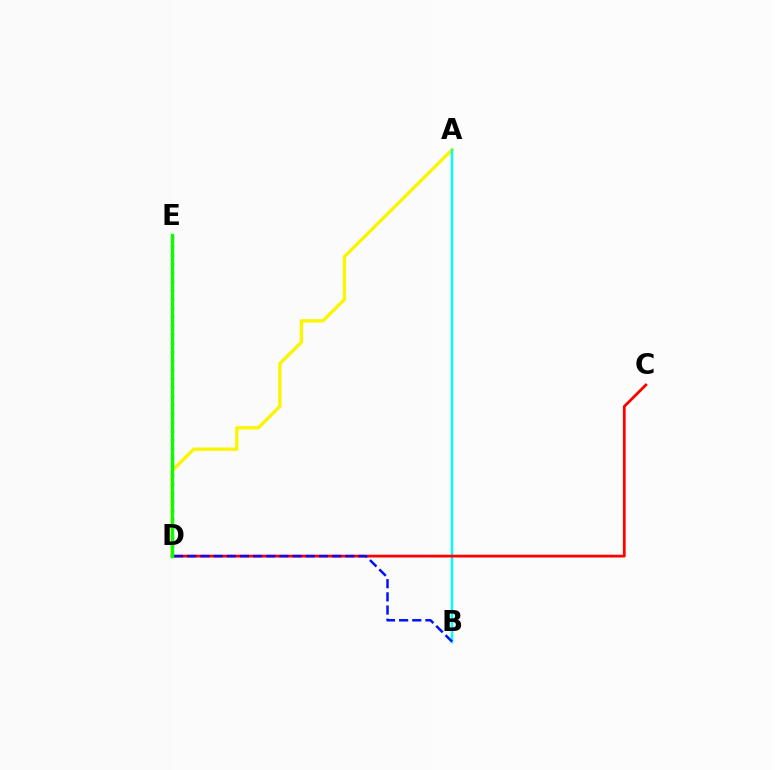{('A', 'D'): [{'color': '#fcf500', 'line_style': 'solid', 'thickness': 2.42}], ('A', 'B'): [{'color': '#00fff6', 'line_style': 'solid', 'thickness': 1.75}], ('C', 'D'): [{'color': '#ff0000', 'line_style': 'solid', 'thickness': 1.99}], ('B', 'D'): [{'color': '#0010ff', 'line_style': 'dashed', 'thickness': 1.79}], ('D', 'E'): [{'color': '#ee00ff', 'line_style': 'dotted', 'thickness': 2.39}, {'color': '#08ff00', 'line_style': 'solid', 'thickness': 2.44}]}